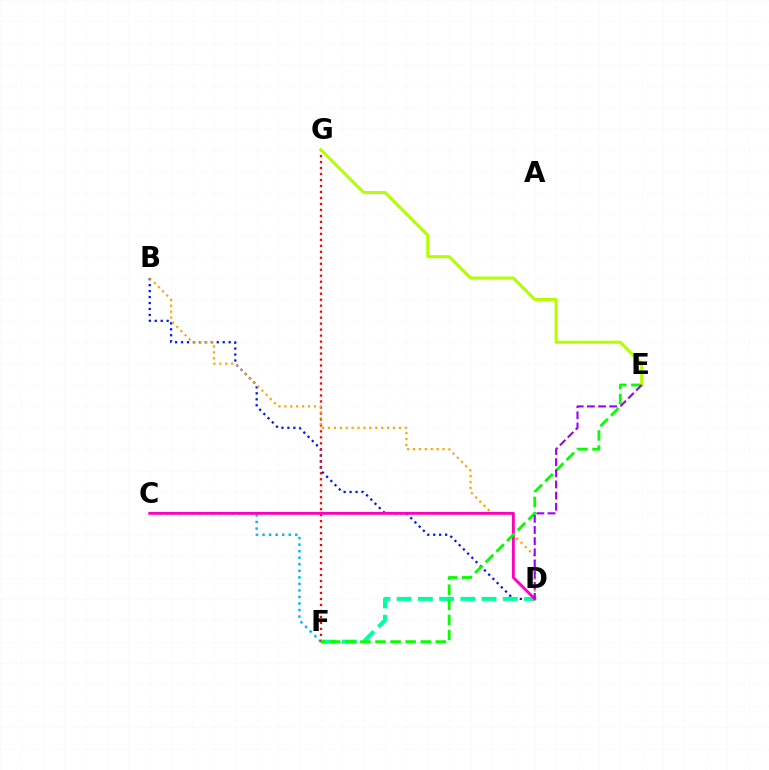{('B', 'D'): [{'color': '#0010ff', 'line_style': 'dotted', 'thickness': 1.62}, {'color': '#ffa500', 'line_style': 'dotted', 'thickness': 1.61}], ('C', 'F'): [{'color': '#00b5ff', 'line_style': 'dotted', 'thickness': 1.78}], ('F', 'G'): [{'color': '#ff0000', 'line_style': 'dotted', 'thickness': 1.63}], ('D', 'F'): [{'color': '#00ff9d', 'line_style': 'dashed', 'thickness': 2.88}], ('C', 'D'): [{'color': '#ff00bd', 'line_style': 'solid', 'thickness': 2.05}], ('E', 'F'): [{'color': '#08ff00', 'line_style': 'dashed', 'thickness': 2.05}], ('E', 'G'): [{'color': '#b3ff00', 'line_style': 'solid', 'thickness': 2.18}], ('D', 'E'): [{'color': '#9b00ff', 'line_style': 'dashed', 'thickness': 1.51}]}